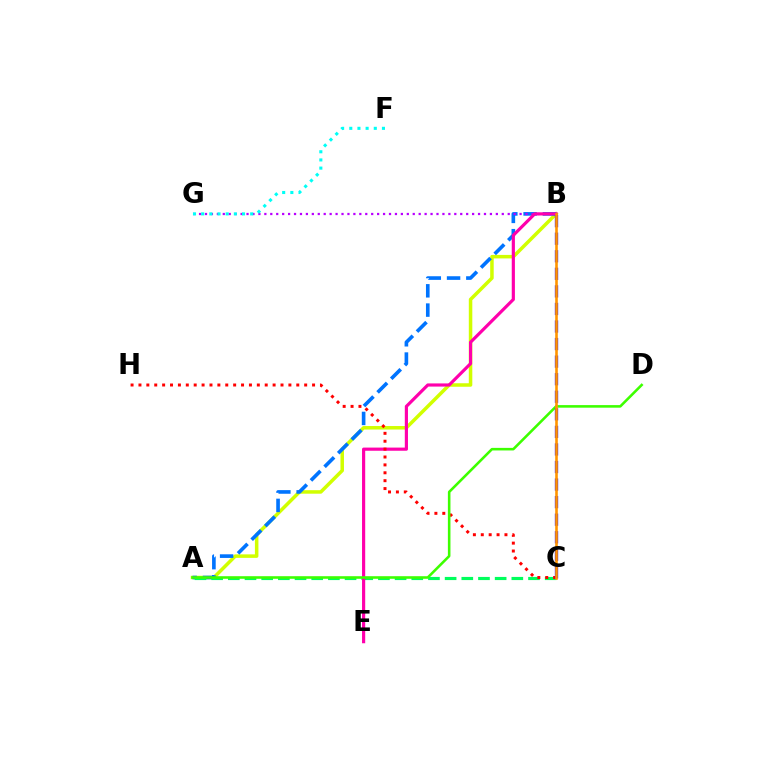{('A', 'B'): [{'color': '#d1ff00', 'line_style': 'solid', 'thickness': 2.53}, {'color': '#0074ff', 'line_style': 'dashed', 'thickness': 2.62}], ('B', 'G'): [{'color': '#b900ff', 'line_style': 'dotted', 'thickness': 1.61}], ('A', 'C'): [{'color': '#00ff5c', 'line_style': 'dashed', 'thickness': 2.27}], ('B', 'E'): [{'color': '#ff00ac', 'line_style': 'solid', 'thickness': 2.28}], ('C', 'H'): [{'color': '#ff0000', 'line_style': 'dotted', 'thickness': 2.14}], ('F', 'G'): [{'color': '#00fff6', 'line_style': 'dotted', 'thickness': 2.22}], ('A', 'D'): [{'color': '#3dff00', 'line_style': 'solid', 'thickness': 1.86}], ('B', 'C'): [{'color': '#2500ff', 'line_style': 'dashed', 'thickness': 2.39}, {'color': '#ff9400', 'line_style': 'solid', 'thickness': 1.87}]}